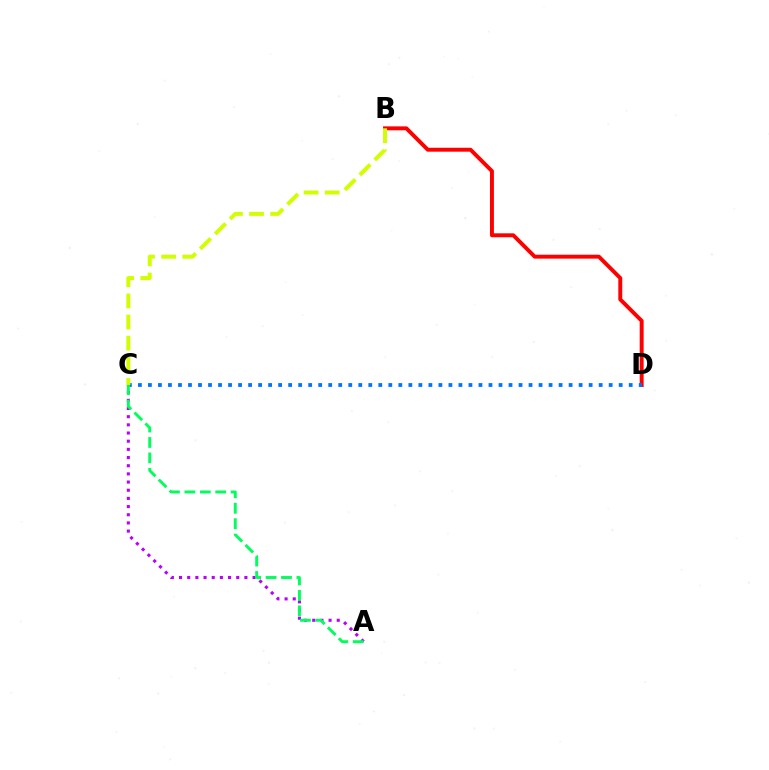{('B', 'D'): [{'color': '#ff0000', 'line_style': 'solid', 'thickness': 2.82}], ('C', 'D'): [{'color': '#0074ff', 'line_style': 'dotted', 'thickness': 2.72}], ('A', 'C'): [{'color': '#b900ff', 'line_style': 'dotted', 'thickness': 2.22}, {'color': '#00ff5c', 'line_style': 'dashed', 'thickness': 2.1}], ('B', 'C'): [{'color': '#d1ff00', 'line_style': 'dashed', 'thickness': 2.87}]}